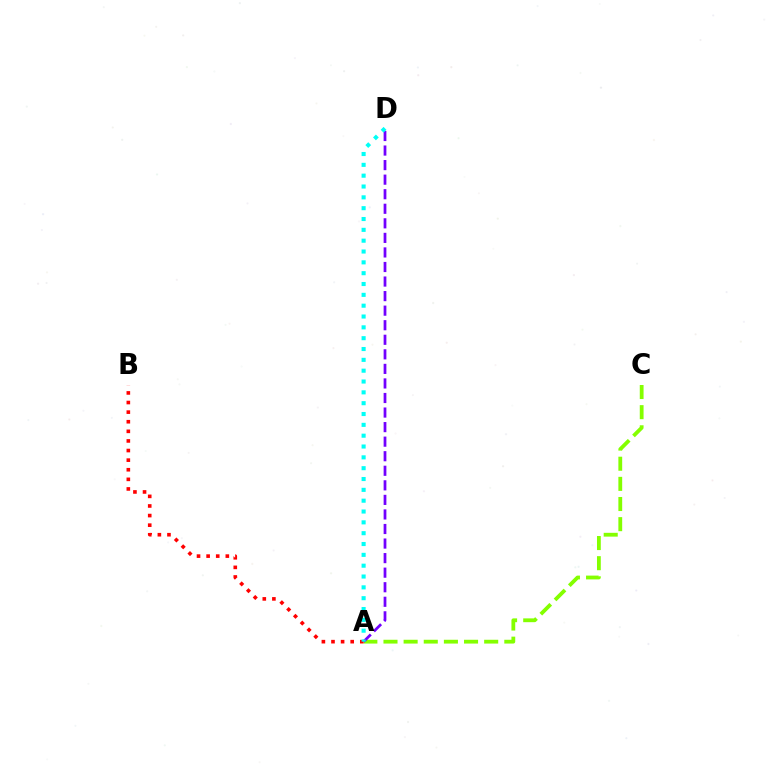{('A', 'C'): [{'color': '#84ff00', 'line_style': 'dashed', 'thickness': 2.74}], ('A', 'D'): [{'color': '#7200ff', 'line_style': 'dashed', 'thickness': 1.98}, {'color': '#00fff6', 'line_style': 'dotted', 'thickness': 2.94}], ('A', 'B'): [{'color': '#ff0000', 'line_style': 'dotted', 'thickness': 2.61}]}